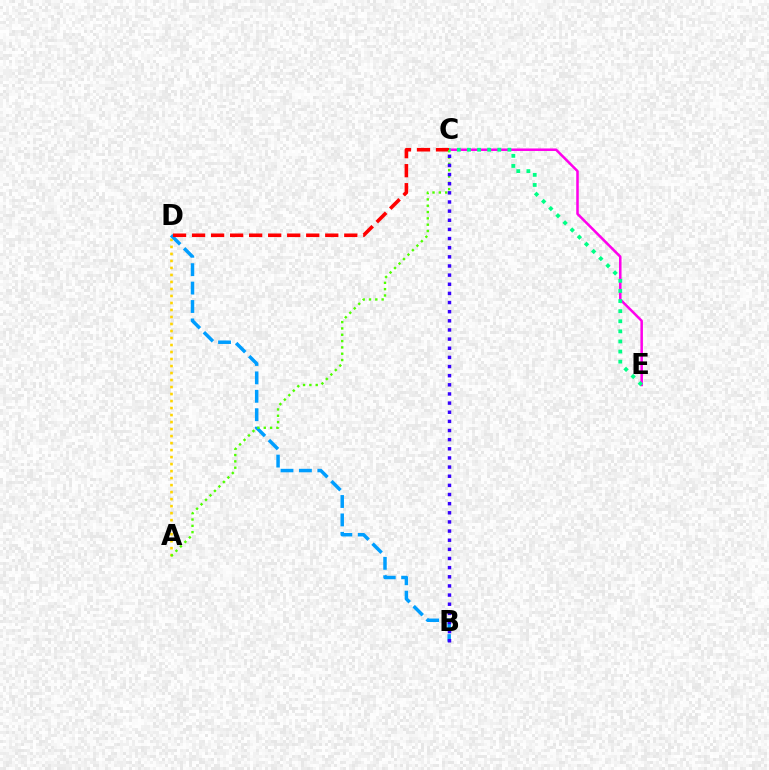{('A', 'D'): [{'color': '#ffd500', 'line_style': 'dotted', 'thickness': 1.9}], ('B', 'D'): [{'color': '#009eff', 'line_style': 'dashed', 'thickness': 2.5}], ('C', 'E'): [{'color': '#ff00ed', 'line_style': 'solid', 'thickness': 1.82}, {'color': '#00ff86', 'line_style': 'dotted', 'thickness': 2.74}], ('C', 'D'): [{'color': '#ff0000', 'line_style': 'dashed', 'thickness': 2.58}], ('A', 'C'): [{'color': '#4fff00', 'line_style': 'dotted', 'thickness': 1.72}], ('B', 'C'): [{'color': '#3700ff', 'line_style': 'dotted', 'thickness': 2.48}]}